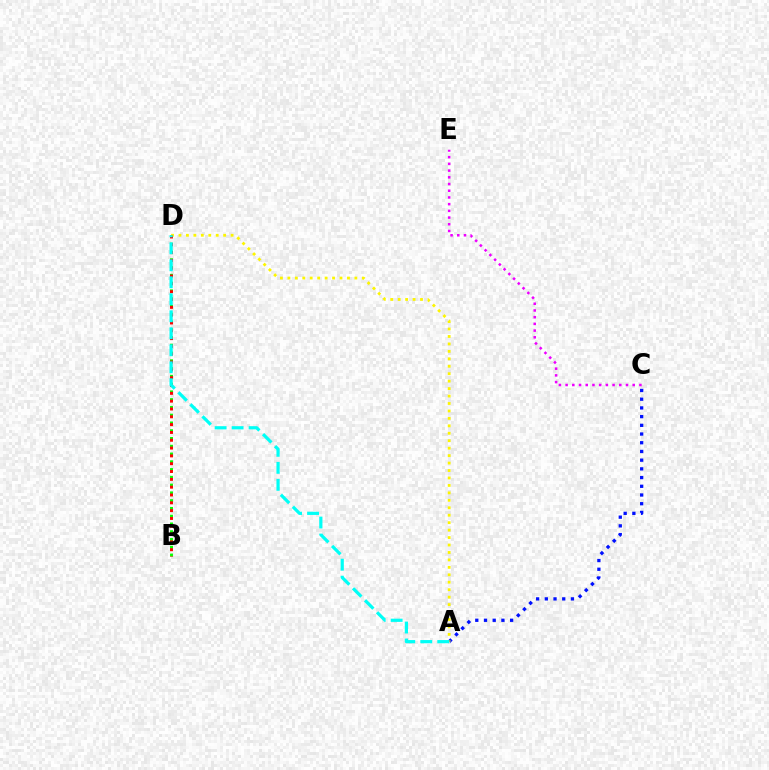{('C', 'E'): [{'color': '#ee00ff', 'line_style': 'dotted', 'thickness': 1.82}], ('B', 'D'): [{'color': '#08ff00', 'line_style': 'dotted', 'thickness': 2.11}, {'color': '#ff0000', 'line_style': 'dotted', 'thickness': 2.12}], ('A', 'C'): [{'color': '#0010ff', 'line_style': 'dotted', 'thickness': 2.37}], ('A', 'D'): [{'color': '#fcf500', 'line_style': 'dotted', 'thickness': 2.02}, {'color': '#00fff6', 'line_style': 'dashed', 'thickness': 2.31}]}